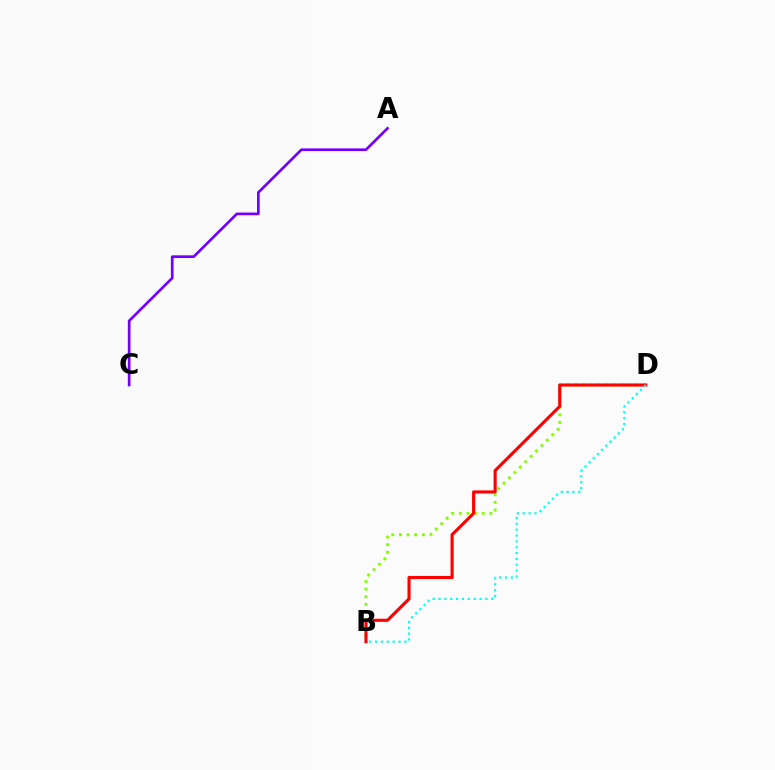{('A', 'C'): [{'color': '#7200ff', 'line_style': 'solid', 'thickness': 1.93}], ('B', 'D'): [{'color': '#84ff00', 'line_style': 'dotted', 'thickness': 2.07}, {'color': '#ff0000', 'line_style': 'solid', 'thickness': 2.23}, {'color': '#00fff6', 'line_style': 'dotted', 'thickness': 1.59}]}